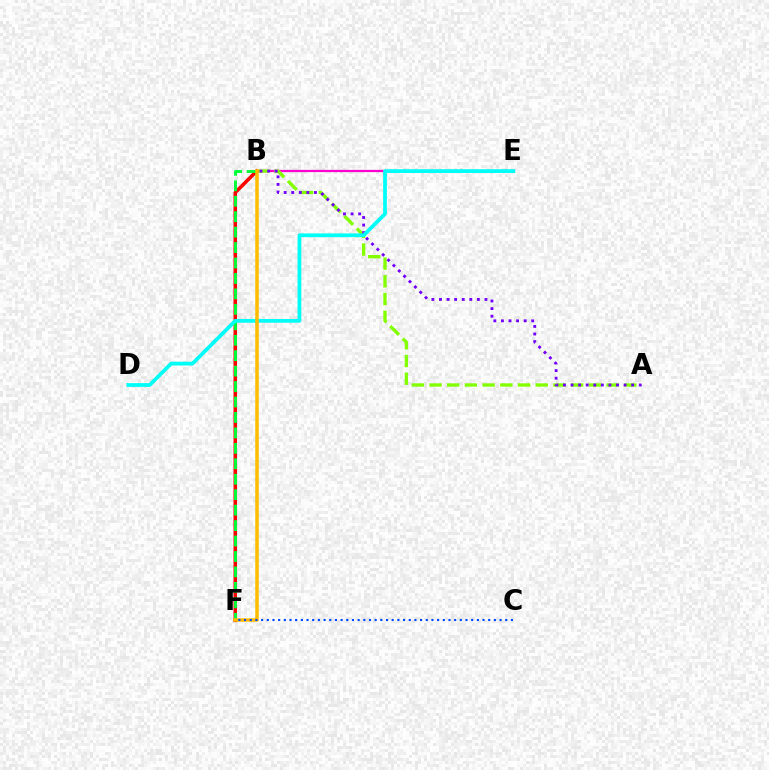{('B', 'E'): [{'color': '#ff00cf', 'line_style': 'solid', 'thickness': 1.64}], ('A', 'B'): [{'color': '#84ff00', 'line_style': 'dashed', 'thickness': 2.41}, {'color': '#7200ff', 'line_style': 'dotted', 'thickness': 2.06}], ('B', 'F'): [{'color': '#ff0000', 'line_style': 'solid', 'thickness': 2.57}, {'color': '#00ff39', 'line_style': 'dashed', 'thickness': 2.1}, {'color': '#ffbd00', 'line_style': 'solid', 'thickness': 2.52}], ('D', 'E'): [{'color': '#00fff6', 'line_style': 'solid', 'thickness': 2.7}], ('C', 'F'): [{'color': '#004bff', 'line_style': 'dotted', 'thickness': 1.54}]}